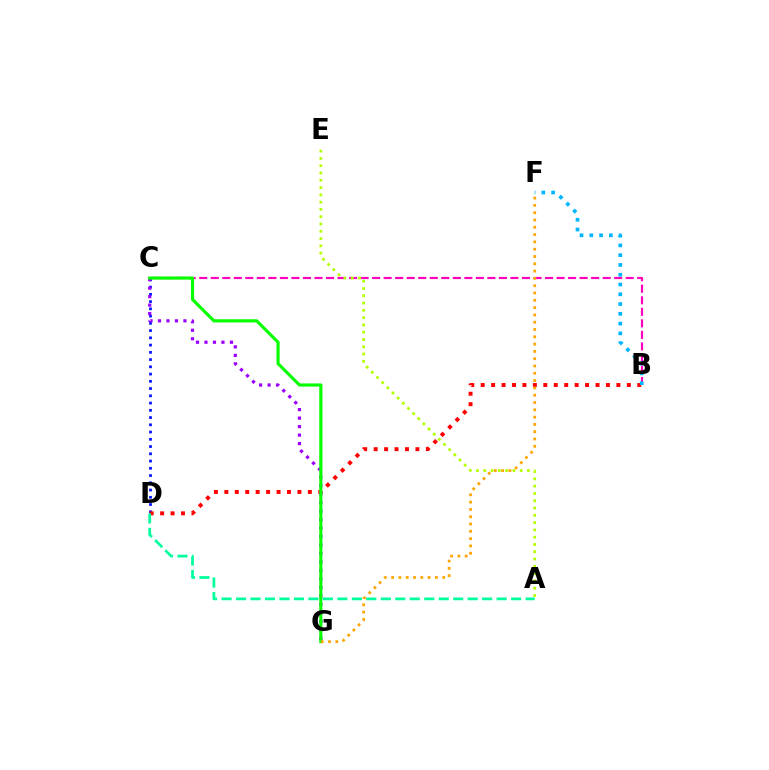{('C', 'D'): [{'color': '#0010ff', 'line_style': 'dotted', 'thickness': 1.97}], ('B', 'C'): [{'color': '#ff00bd', 'line_style': 'dashed', 'thickness': 1.57}], ('A', 'E'): [{'color': '#b3ff00', 'line_style': 'dotted', 'thickness': 1.98}], ('B', 'D'): [{'color': '#ff0000', 'line_style': 'dotted', 'thickness': 2.84}], ('B', 'F'): [{'color': '#00b5ff', 'line_style': 'dotted', 'thickness': 2.66}], ('C', 'G'): [{'color': '#9b00ff', 'line_style': 'dotted', 'thickness': 2.31}, {'color': '#08ff00', 'line_style': 'solid', 'thickness': 2.27}], ('A', 'D'): [{'color': '#00ff9d', 'line_style': 'dashed', 'thickness': 1.97}], ('F', 'G'): [{'color': '#ffa500', 'line_style': 'dotted', 'thickness': 1.98}]}